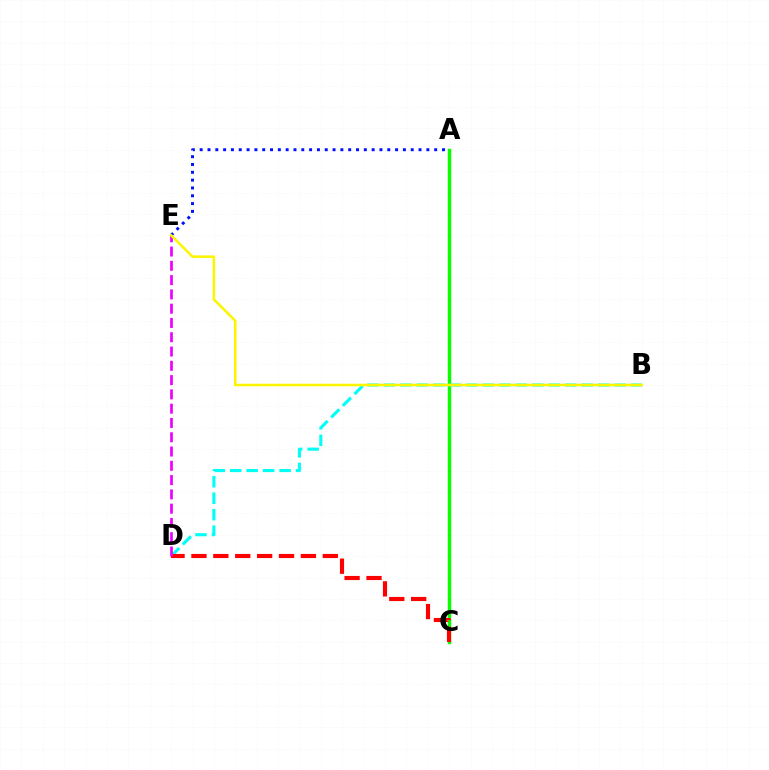{('A', 'E'): [{'color': '#0010ff', 'line_style': 'dotted', 'thickness': 2.12}], ('A', 'C'): [{'color': '#08ff00', 'line_style': 'solid', 'thickness': 2.48}], ('B', 'D'): [{'color': '#00fff6', 'line_style': 'dashed', 'thickness': 2.24}], ('C', 'D'): [{'color': '#ff0000', 'line_style': 'dashed', 'thickness': 2.97}], ('D', 'E'): [{'color': '#ee00ff', 'line_style': 'dashed', 'thickness': 1.94}], ('B', 'E'): [{'color': '#fcf500', 'line_style': 'solid', 'thickness': 1.84}]}